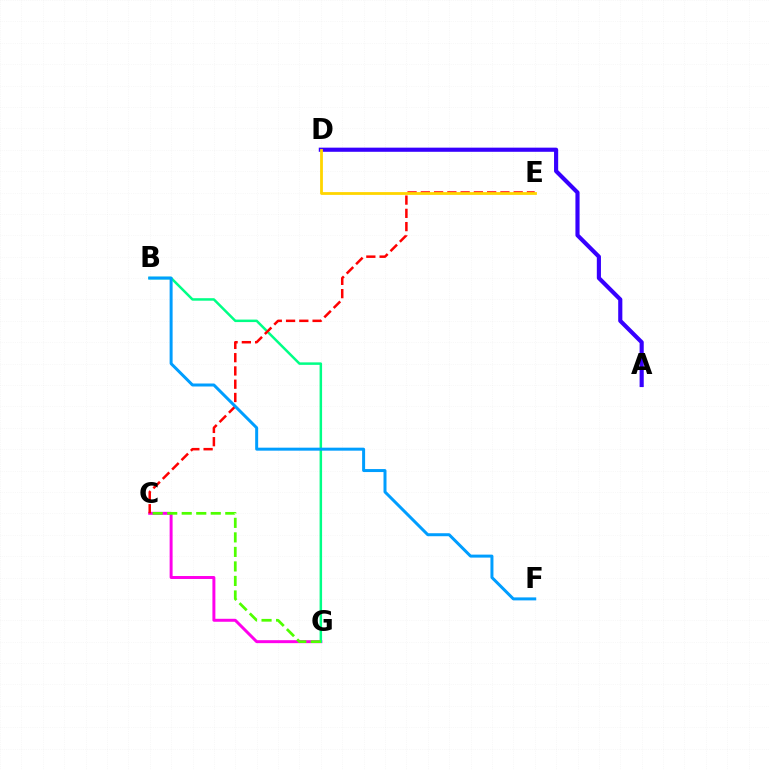{('C', 'G'): [{'color': '#ff00ed', 'line_style': 'solid', 'thickness': 2.14}, {'color': '#4fff00', 'line_style': 'dashed', 'thickness': 1.97}], ('B', 'G'): [{'color': '#00ff86', 'line_style': 'solid', 'thickness': 1.8}], ('A', 'D'): [{'color': '#3700ff', 'line_style': 'solid', 'thickness': 2.98}], ('C', 'E'): [{'color': '#ff0000', 'line_style': 'dashed', 'thickness': 1.8}], ('D', 'E'): [{'color': '#ffd500', 'line_style': 'solid', 'thickness': 2.01}], ('B', 'F'): [{'color': '#009eff', 'line_style': 'solid', 'thickness': 2.15}]}